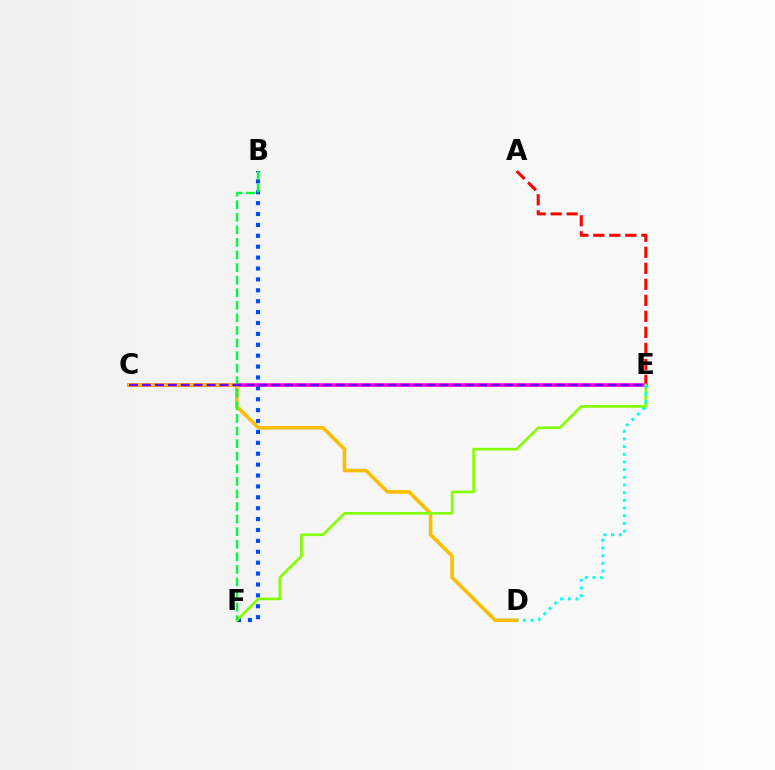{('A', 'E'): [{'color': '#ff0000', 'line_style': 'dashed', 'thickness': 2.18}], ('C', 'E'): [{'color': '#ff00cf', 'line_style': 'solid', 'thickness': 2.53}, {'color': '#7200ff', 'line_style': 'dashed', 'thickness': 1.76}], ('C', 'D'): [{'color': '#ffbd00', 'line_style': 'solid', 'thickness': 2.58}], ('B', 'F'): [{'color': '#004bff', 'line_style': 'dotted', 'thickness': 2.96}, {'color': '#00ff39', 'line_style': 'dashed', 'thickness': 1.71}], ('E', 'F'): [{'color': '#84ff00', 'line_style': 'solid', 'thickness': 1.94}], ('D', 'E'): [{'color': '#00fff6', 'line_style': 'dotted', 'thickness': 2.09}]}